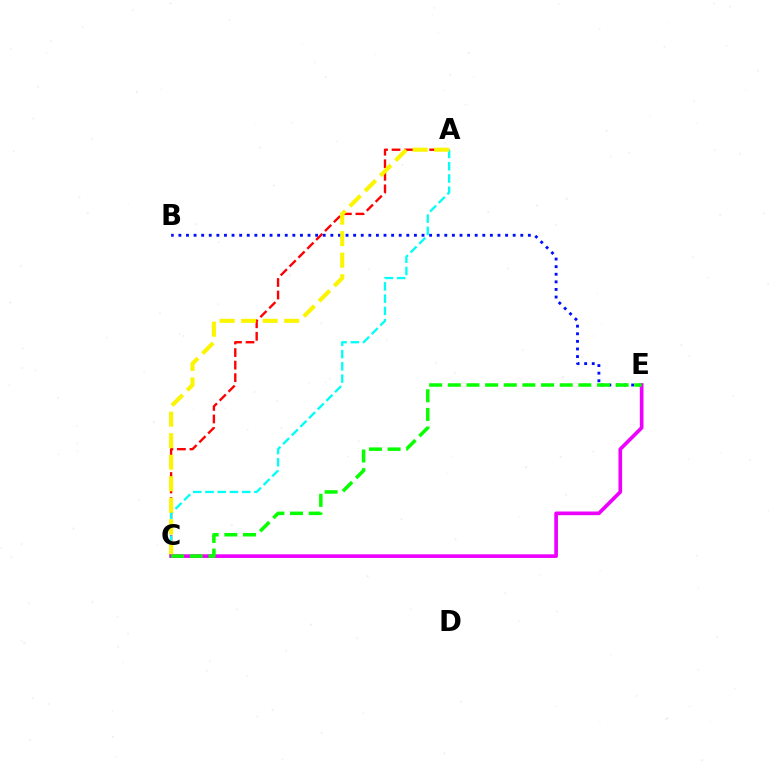{('B', 'E'): [{'color': '#0010ff', 'line_style': 'dotted', 'thickness': 2.06}], ('A', 'C'): [{'color': '#ff0000', 'line_style': 'dashed', 'thickness': 1.7}, {'color': '#00fff6', 'line_style': 'dashed', 'thickness': 1.66}, {'color': '#fcf500', 'line_style': 'dashed', 'thickness': 2.93}], ('C', 'E'): [{'color': '#ee00ff', 'line_style': 'solid', 'thickness': 2.63}, {'color': '#08ff00', 'line_style': 'dashed', 'thickness': 2.53}]}